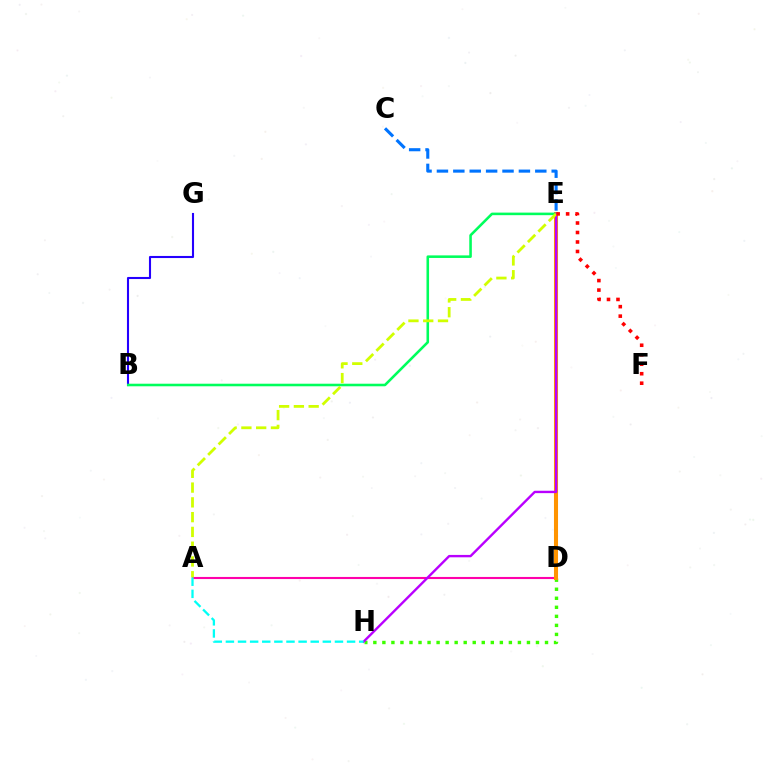{('A', 'D'): [{'color': '#ff00ac', 'line_style': 'solid', 'thickness': 1.51}], ('B', 'G'): [{'color': '#2500ff', 'line_style': 'solid', 'thickness': 1.5}], ('D', 'H'): [{'color': '#3dff00', 'line_style': 'dotted', 'thickness': 2.45}], ('C', 'E'): [{'color': '#0074ff', 'line_style': 'dashed', 'thickness': 2.23}], ('D', 'E'): [{'color': '#ff9400', 'line_style': 'solid', 'thickness': 2.93}], ('B', 'E'): [{'color': '#00ff5c', 'line_style': 'solid', 'thickness': 1.85}], ('E', 'H'): [{'color': '#b900ff', 'line_style': 'solid', 'thickness': 1.71}], ('A', 'E'): [{'color': '#d1ff00', 'line_style': 'dashed', 'thickness': 2.01}], ('E', 'F'): [{'color': '#ff0000', 'line_style': 'dotted', 'thickness': 2.58}], ('A', 'H'): [{'color': '#00fff6', 'line_style': 'dashed', 'thickness': 1.65}]}